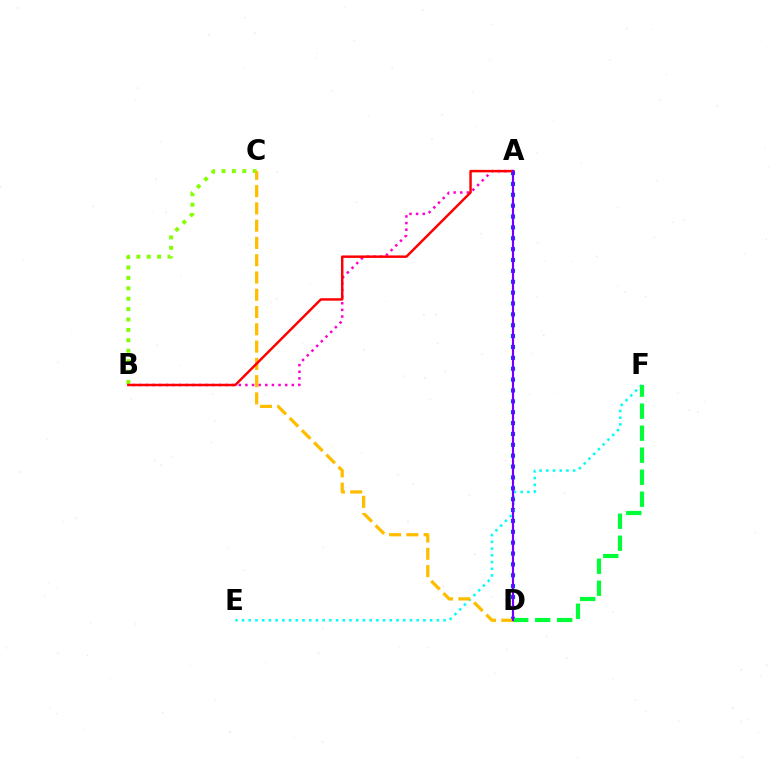{('A', 'D'): [{'color': '#004bff', 'line_style': 'dotted', 'thickness': 2.95}, {'color': '#7200ff', 'line_style': 'solid', 'thickness': 1.56}], ('E', 'F'): [{'color': '#00fff6', 'line_style': 'dotted', 'thickness': 1.82}], ('B', 'C'): [{'color': '#84ff00', 'line_style': 'dotted', 'thickness': 2.83}], ('D', 'F'): [{'color': '#00ff39', 'line_style': 'dashed', 'thickness': 2.99}], ('A', 'B'): [{'color': '#ff00cf', 'line_style': 'dotted', 'thickness': 1.8}, {'color': '#ff0000', 'line_style': 'solid', 'thickness': 1.78}], ('C', 'D'): [{'color': '#ffbd00', 'line_style': 'dashed', 'thickness': 2.35}]}